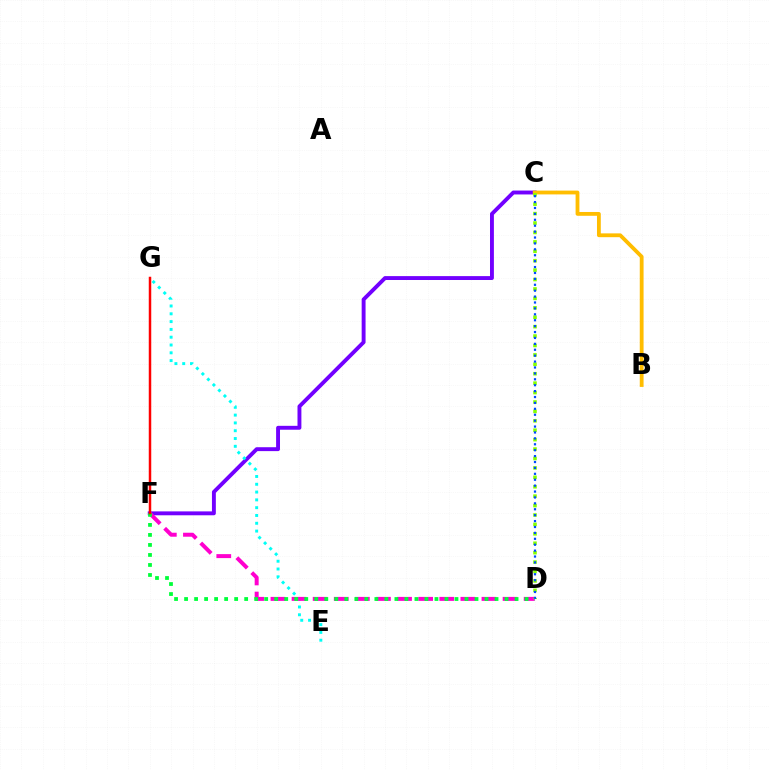{('C', 'F'): [{'color': '#7200ff', 'line_style': 'solid', 'thickness': 2.81}], ('E', 'G'): [{'color': '#00fff6', 'line_style': 'dotted', 'thickness': 2.12}], ('D', 'F'): [{'color': '#ff00cf', 'line_style': 'dashed', 'thickness': 2.87}, {'color': '#00ff39', 'line_style': 'dotted', 'thickness': 2.72}], ('B', 'C'): [{'color': '#ffbd00', 'line_style': 'solid', 'thickness': 2.74}], ('C', 'D'): [{'color': '#84ff00', 'line_style': 'dotted', 'thickness': 2.56}, {'color': '#004bff', 'line_style': 'dotted', 'thickness': 1.61}], ('F', 'G'): [{'color': '#ff0000', 'line_style': 'solid', 'thickness': 1.79}]}